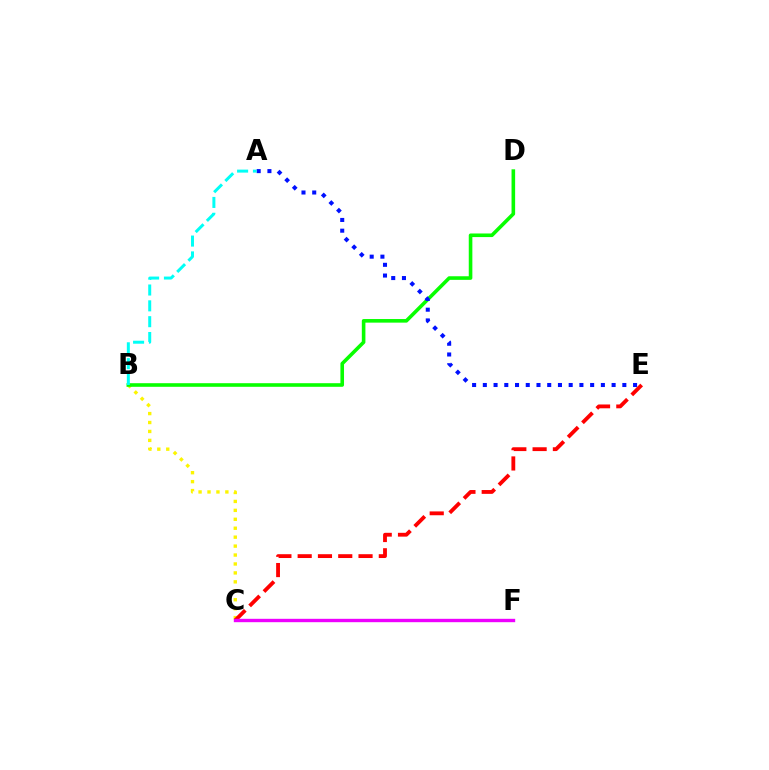{('B', 'C'): [{'color': '#fcf500', 'line_style': 'dotted', 'thickness': 2.43}], ('C', 'E'): [{'color': '#ff0000', 'line_style': 'dashed', 'thickness': 2.76}], ('B', 'D'): [{'color': '#08ff00', 'line_style': 'solid', 'thickness': 2.59}], ('A', 'E'): [{'color': '#0010ff', 'line_style': 'dotted', 'thickness': 2.92}], ('A', 'B'): [{'color': '#00fff6', 'line_style': 'dashed', 'thickness': 2.15}], ('C', 'F'): [{'color': '#ee00ff', 'line_style': 'solid', 'thickness': 2.43}]}